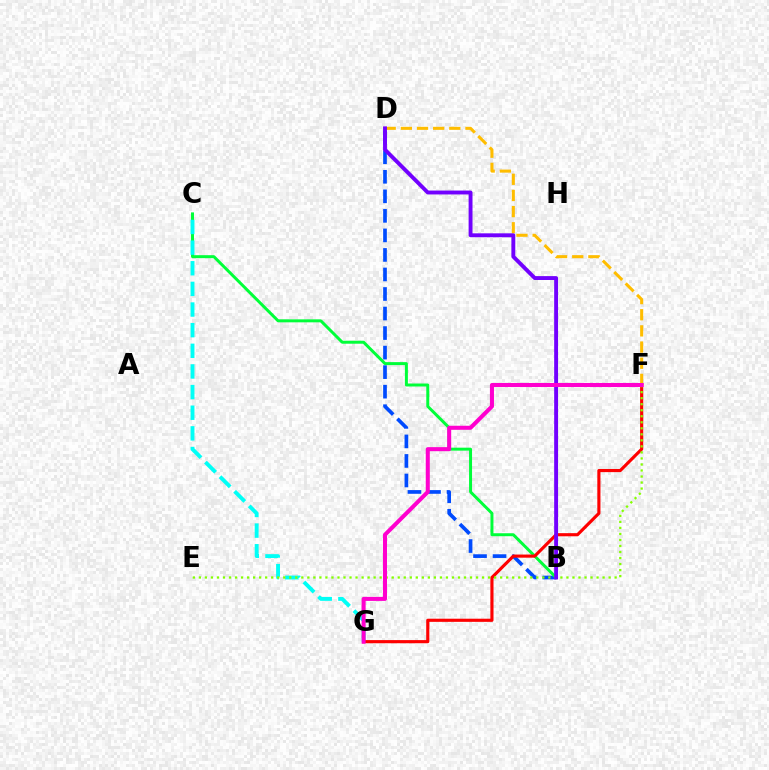{('B', 'D'): [{'color': '#004bff', 'line_style': 'dashed', 'thickness': 2.65}, {'color': '#7200ff', 'line_style': 'solid', 'thickness': 2.8}], ('B', 'C'): [{'color': '#00ff39', 'line_style': 'solid', 'thickness': 2.14}], ('D', 'F'): [{'color': '#ffbd00', 'line_style': 'dashed', 'thickness': 2.19}], ('C', 'G'): [{'color': '#00fff6', 'line_style': 'dashed', 'thickness': 2.8}], ('F', 'G'): [{'color': '#ff0000', 'line_style': 'solid', 'thickness': 2.26}, {'color': '#ff00cf', 'line_style': 'solid', 'thickness': 2.91}], ('E', 'F'): [{'color': '#84ff00', 'line_style': 'dotted', 'thickness': 1.64}]}